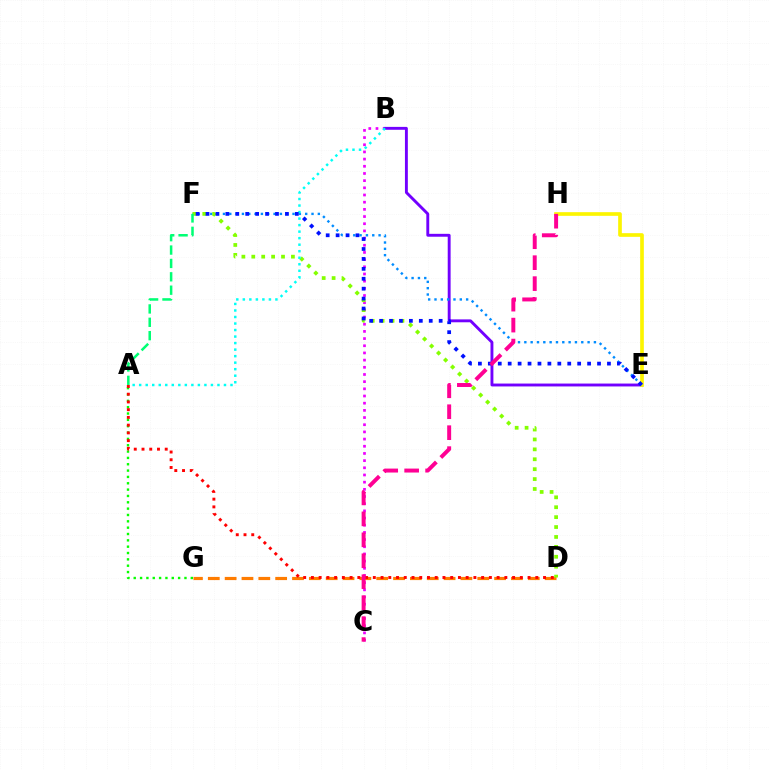{('D', 'G'): [{'color': '#ff7c00', 'line_style': 'dashed', 'thickness': 2.29}], ('B', 'C'): [{'color': '#ee00ff', 'line_style': 'dotted', 'thickness': 1.95}], ('A', 'G'): [{'color': '#08ff00', 'line_style': 'dotted', 'thickness': 1.72}], ('B', 'E'): [{'color': '#7200ff', 'line_style': 'solid', 'thickness': 2.08}], ('A', 'D'): [{'color': '#ff0000', 'line_style': 'dotted', 'thickness': 2.1}], ('E', 'H'): [{'color': '#fcf500', 'line_style': 'solid', 'thickness': 2.64}], ('E', 'F'): [{'color': '#008cff', 'line_style': 'dotted', 'thickness': 1.72}, {'color': '#0010ff', 'line_style': 'dotted', 'thickness': 2.7}], ('D', 'F'): [{'color': '#84ff00', 'line_style': 'dotted', 'thickness': 2.69}], ('A', 'B'): [{'color': '#00fff6', 'line_style': 'dotted', 'thickness': 1.77}], ('A', 'F'): [{'color': '#00ff74', 'line_style': 'dashed', 'thickness': 1.82}], ('C', 'H'): [{'color': '#ff0094', 'line_style': 'dashed', 'thickness': 2.85}]}